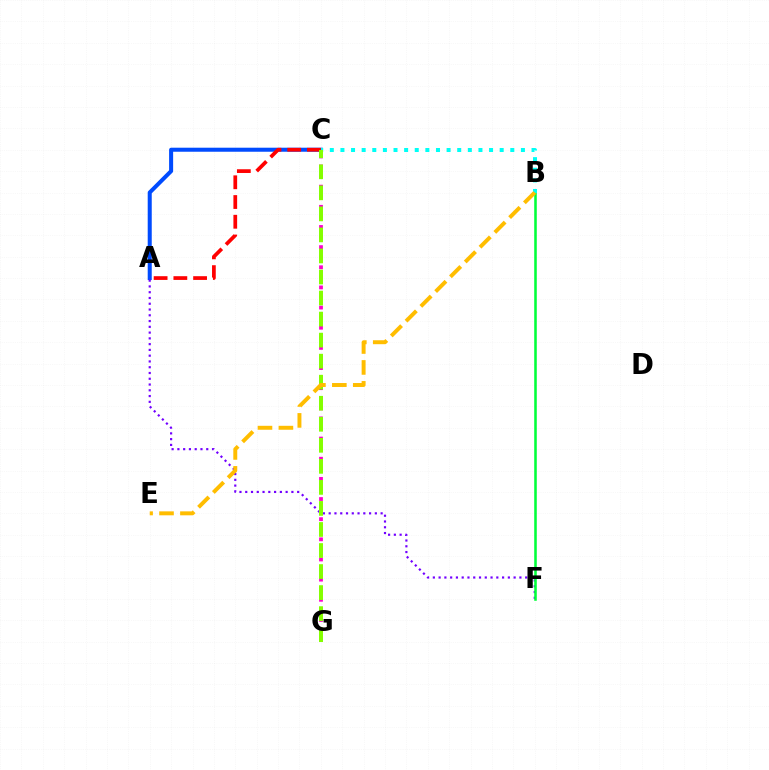{('A', 'C'): [{'color': '#004bff', 'line_style': 'solid', 'thickness': 2.9}, {'color': '#ff0000', 'line_style': 'dashed', 'thickness': 2.68}], ('A', 'F'): [{'color': '#7200ff', 'line_style': 'dotted', 'thickness': 1.57}], ('B', 'F'): [{'color': '#00ff39', 'line_style': 'solid', 'thickness': 1.84}], ('B', 'C'): [{'color': '#00fff6', 'line_style': 'dotted', 'thickness': 2.88}], ('C', 'G'): [{'color': '#ff00cf', 'line_style': 'dotted', 'thickness': 2.74}, {'color': '#84ff00', 'line_style': 'dashed', 'thickness': 2.86}], ('B', 'E'): [{'color': '#ffbd00', 'line_style': 'dashed', 'thickness': 2.84}]}